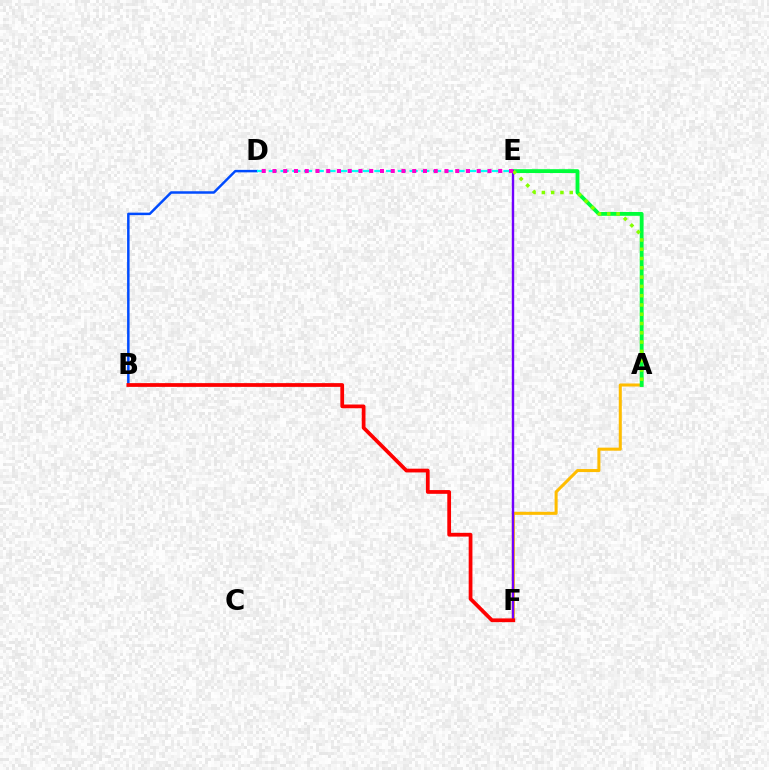{('B', 'D'): [{'color': '#004bff', 'line_style': 'solid', 'thickness': 1.79}], ('A', 'F'): [{'color': '#ffbd00', 'line_style': 'solid', 'thickness': 2.19}], ('A', 'E'): [{'color': '#00ff39', 'line_style': 'solid', 'thickness': 2.77}, {'color': '#84ff00', 'line_style': 'dotted', 'thickness': 2.52}], ('D', 'E'): [{'color': '#00fff6', 'line_style': 'dashed', 'thickness': 1.59}, {'color': '#ff00cf', 'line_style': 'dotted', 'thickness': 2.92}], ('E', 'F'): [{'color': '#7200ff', 'line_style': 'solid', 'thickness': 1.72}], ('B', 'F'): [{'color': '#ff0000', 'line_style': 'solid', 'thickness': 2.7}]}